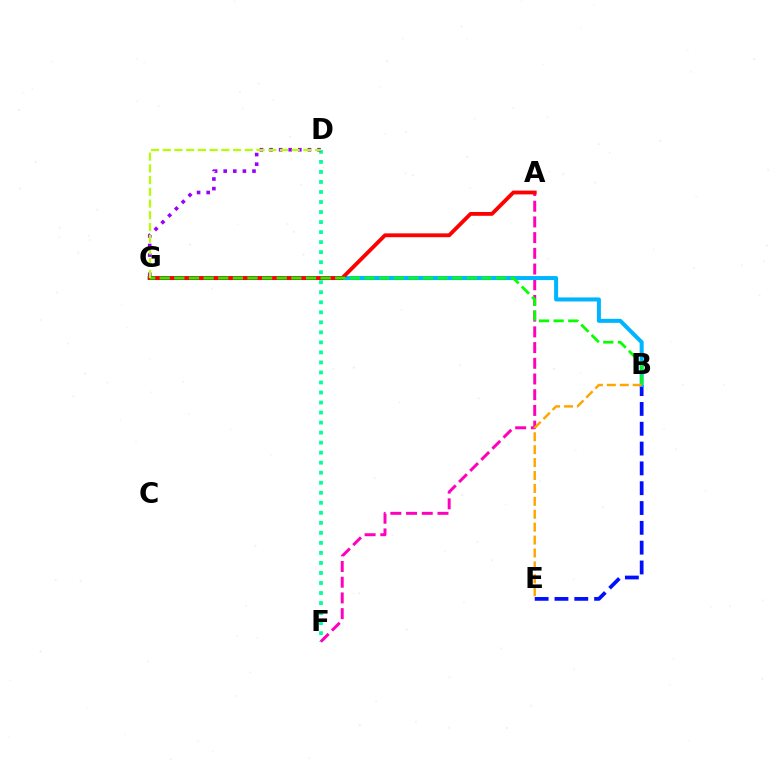{('D', 'F'): [{'color': '#00ff9d', 'line_style': 'dotted', 'thickness': 2.72}], ('A', 'F'): [{'color': '#ff00bd', 'line_style': 'dashed', 'thickness': 2.13}], ('D', 'G'): [{'color': '#9b00ff', 'line_style': 'dotted', 'thickness': 2.61}, {'color': '#b3ff00', 'line_style': 'dashed', 'thickness': 1.59}], ('B', 'E'): [{'color': '#0010ff', 'line_style': 'dashed', 'thickness': 2.69}, {'color': '#ffa500', 'line_style': 'dashed', 'thickness': 1.75}], ('B', 'G'): [{'color': '#00b5ff', 'line_style': 'solid', 'thickness': 2.9}, {'color': '#08ff00', 'line_style': 'dashed', 'thickness': 1.99}], ('A', 'G'): [{'color': '#ff0000', 'line_style': 'solid', 'thickness': 2.76}]}